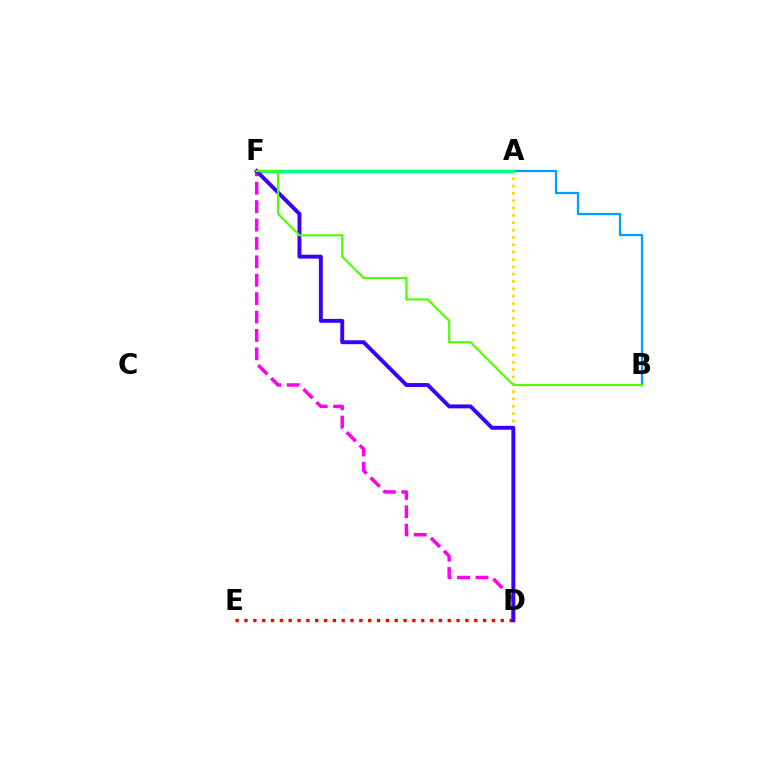{('D', 'E'): [{'color': '#ff0000', 'line_style': 'dotted', 'thickness': 2.4}], ('A', 'D'): [{'color': '#ffd500', 'line_style': 'dotted', 'thickness': 1.99}], ('A', 'B'): [{'color': '#009eff', 'line_style': 'solid', 'thickness': 1.62}], ('A', 'F'): [{'color': '#00ff86', 'line_style': 'solid', 'thickness': 2.45}], ('D', 'F'): [{'color': '#ff00ed', 'line_style': 'dashed', 'thickness': 2.5}, {'color': '#3700ff', 'line_style': 'solid', 'thickness': 2.81}], ('B', 'F'): [{'color': '#4fff00', 'line_style': 'solid', 'thickness': 1.55}]}